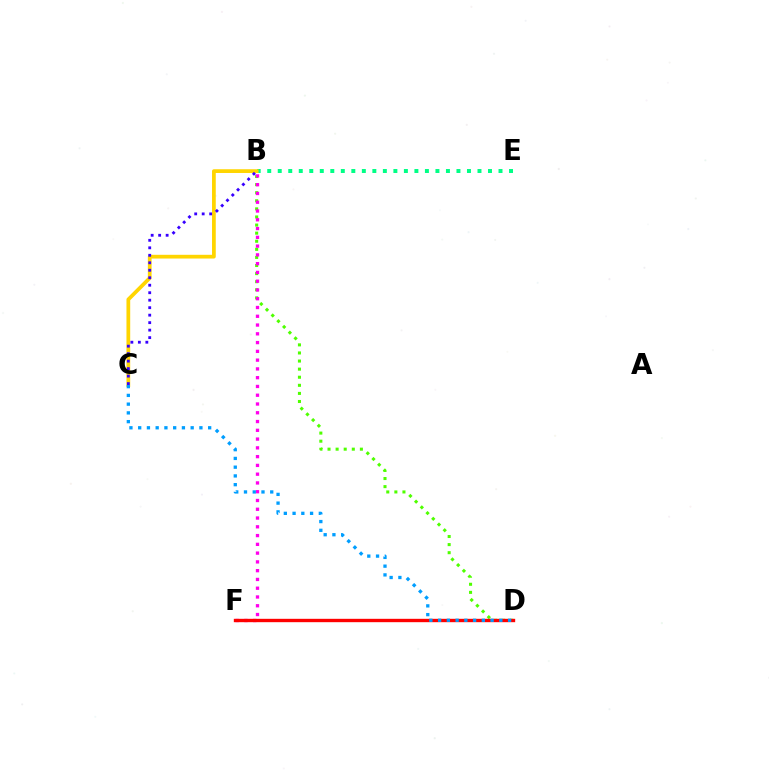{('B', 'E'): [{'color': '#00ff86', 'line_style': 'dotted', 'thickness': 2.86}], ('B', 'C'): [{'color': '#ffd500', 'line_style': 'solid', 'thickness': 2.69}, {'color': '#3700ff', 'line_style': 'dotted', 'thickness': 2.03}], ('B', 'D'): [{'color': '#4fff00', 'line_style': 'dotted', 'thickness': 2.2}], ('B', 'F'): [{'color': '#ff00ed', 'line_style': 'dotted', 'thickness': 2.38}], ('D', 'F'): [{'color': '#ff0000', 'line_style': 'solid', 'thickness': 2.42}], ('C', 'D'): [{'color': '#009eff', 'line_style': 'dotted', 'thickness': 2.38}]}